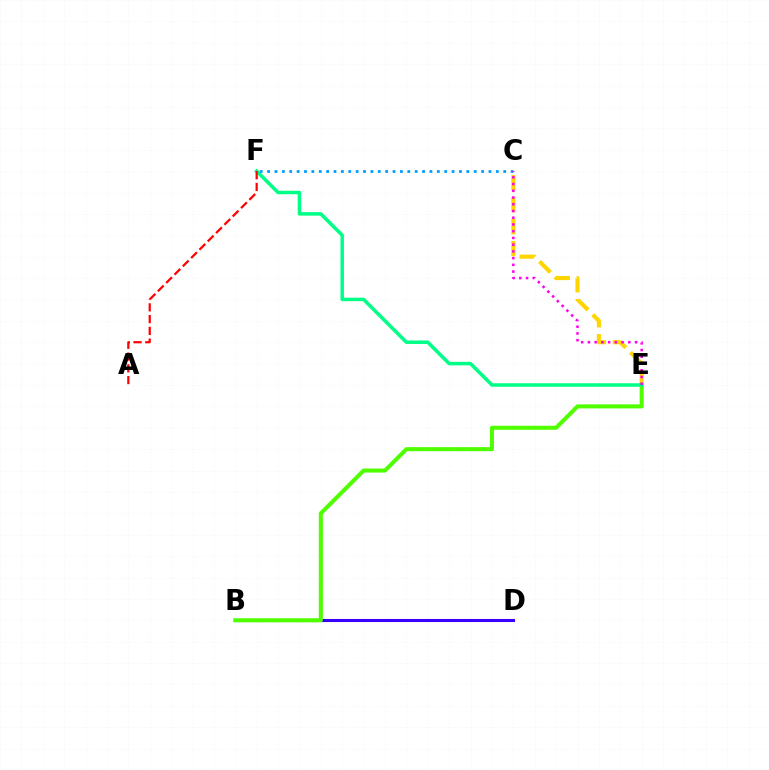{('C', 'E'): [{'color': '#ffd500', 'line_style': 'dashed', 'thickness': 2.98}, {'color': '#ff00ed', 'line_style': 'dotted', 'thickness': 1.83}], ('B', 'D'): [{'color': '#3700ff', 'line_style': 'solid', 'thickness': 2.22}], ('B', 'E'): [{'color': '#4fff00', 'line_style': 'solid', 'thickness': 2.91}], ('E', 'F'): [{'color': '#00ff86', 'line_style': 'solid', 'thickness': 2.53}], ('A', 'F'): [{'color': '#ff0000', 'line_style': 'dashed', 'thickness': 1.6}], ('C', 'F'): [{'color': '#009eff', 'line_style': 'dotted', 'thickness': 2.0}]}